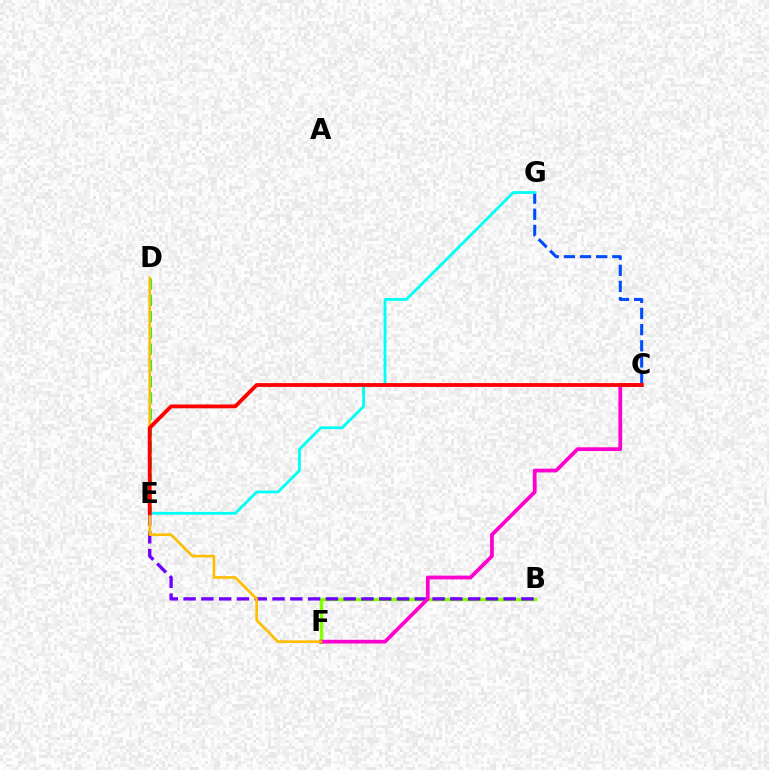{('D', 'E'): [{'color': '#00ff39', 'line_style': 'dashed', 'thickness': 2.21}], ('C', 'G'): [{'color': '#004bff', 'line_style': 'dashed', 'thickness': 2.19}], ('B', 'F'): [{'color': '#84ff00', 'line_style': 'solid', 'thickness': 2.46}], ('B', 'E'): [{'color': '#7200ff', 'line_style': 'dashed', 'thickness': 2.42}], ('C', 'F'): [{'color': '#ff00cf', 'line_style': 'solid', 'thickness': 2.71}], ('D', 'F'): [{'color': '#ffbd00', 'line_style': 'solid', 'thickness': 1.93}], ('E', 'G'): [{'color': '#00fff6', 'line_style': 'solid', 'thickness': 2.02}], ('C', 'E'): [{'color': '#ff0000', 'line_style': 'solid', 'thickness': 2.74}]}